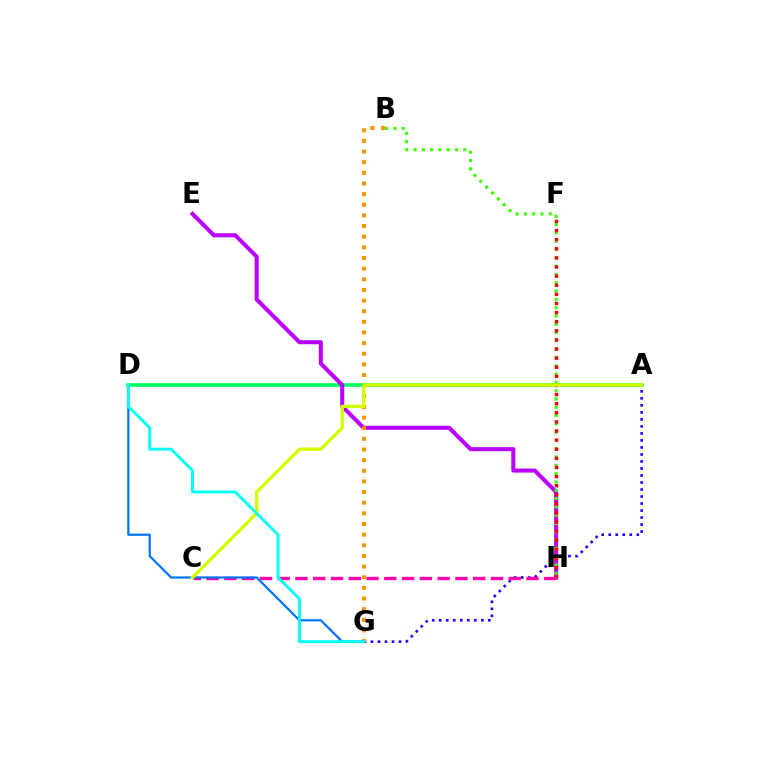{('A', 'D'): [{'color': '#00ff5c', 'line_style': 'solid', 'thickness': 2.62}], ('E', 'H'): [{'color': '#b900ff', 'line_style': 'solid', 'thickness': 2.92}], ('B', 'H'): [{'color': '#3dff00', 'line_style': 'dotted', 'thickness': 2.26}], ('A', 'G'): [{'color': '#2500ff', 'line_style': 'dotted', 'thickness': 1.91}], ('F', 'H'): [{'color': '#ff0000', 'line_style': 'dotted', 'thickness': 2.48}], ('C', 'H'): [{'color': '#ff00ac', 'line_style': 'dashed', 'thickness': 2.41}], ('D', 'G'): [{'color': '#0074ff', 'line_style': 'solid', 'thickness': 1.59}, {'color': '#00fff6', 'line_style': 'solid', 'thickness': 2.07}], ('B', 'G'): [{'color': '#ff9400', 'line_style': 'dotted', 'thickness': 2.89}], ('A', 'C'): [{'color': '#d1ff00', 'line_style': 'solid', 'thickness': 2.4}]}